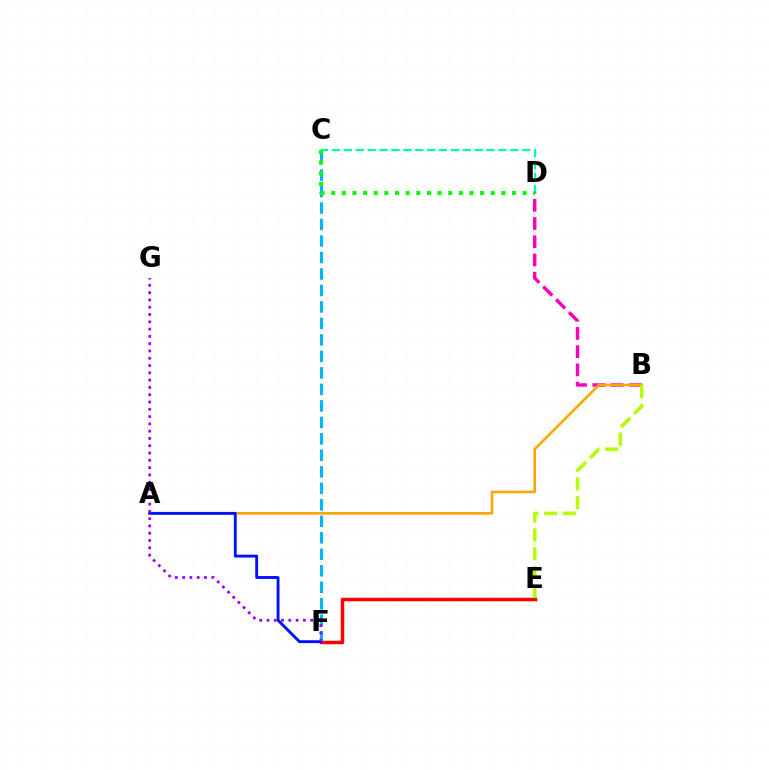{('C', 'D'): [{'color': '#00ff9d', 'line_style': 'dashed', 'thickness': 1.62}, {'color': '#08ff00', 'line_style': 'dotted', 'thickness': 2.89}], ('B', 'D'): [{'color': '#ff00bd', 'line_style': 'dashed', 'thickness': 2.48}], ('A', 'B'): [{'color': '#ffa500', 'line_style': 'solid', 'thickness': 1.87}], ('E', 'F'): [{'color': '#ff0000', 'line_style': 'solid', 'thickness': 2.51}], ('C', 'F'): [{'color': '#00b5ff', 'line_style': 'dashed', 'thickness': 2.24}], ('A', 'F'): [{'color': '#0010ff', 'line_style': 'solid', 'thickness': 2.07}], ('F', 'G'): [{'color': '#9b00ff', 'line_style': 'dotted', 'thickness': 1.98}], ('B', 'E'): [{'color': '#b3ff00', 'line_style': 'dashed', 'thickness': 2.55}]}